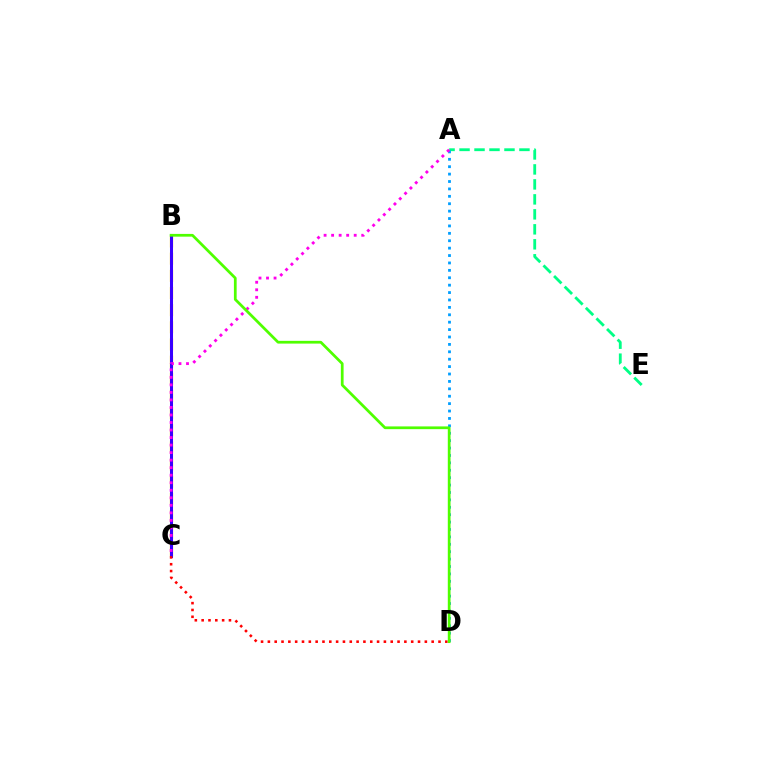{('B', 'C'): [{'color': '#ffd500', 'line_style': 'dashed', 'thickness': 2.33}, {'color': '#3700ff', 'line_style': 'solid', 'thickness': 2.18}], ('A', 'E'): [{'color': '#00ff86', 'line_style': 'dashed', 'thickness': 2.03}], ('A', 'D'): [{'color': '#009eff', 'line_style': 'dotted', 'thickness': 2.01}], ('A', 'C'): [{'color': '#ff00ed', 'line_style': 'dotted', 'thickness': 2.05}], ('C', 'D'): [{'color': '#ff0000', 'line_style': 'dotted', 'thickness': 1.85}], ('B', 'D'): [{'color': '#4fff00', 'line_style': 'solid', 'thickness': 1.97}]}